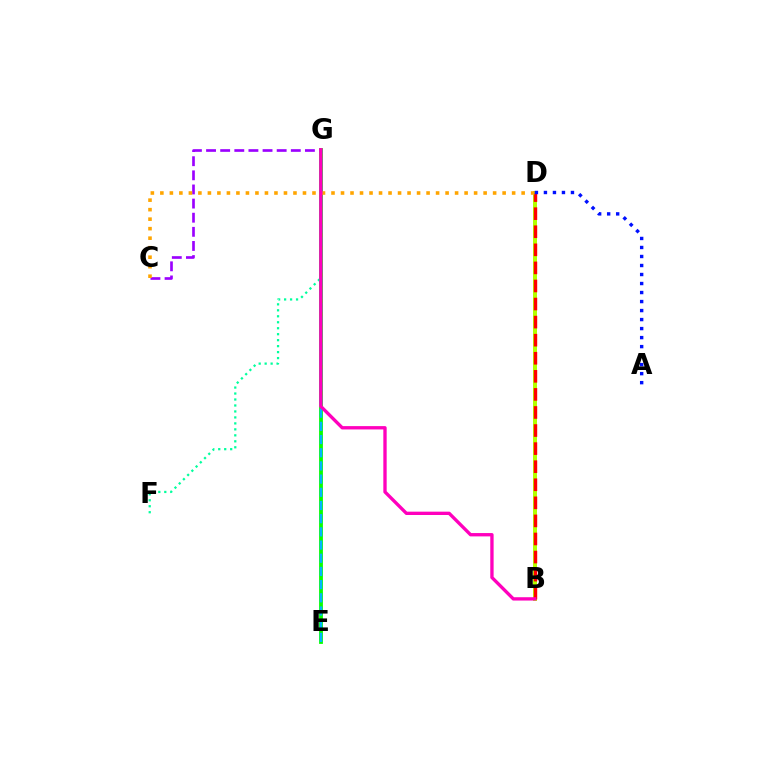{('B', 'D'): [{'color': '#b3ff00', 'line_style': 'solid', 'thickness': 2.88}, {'color': '#ff0000', 'line_style': 'dashed', 'thickness': 2.46}], ('F', 'G'): [{'color': '#00ff9d', 'line_style': 'dotted', 'thickness': 1.62}], ('E', 'G'): [{'color': '#08ff00', 'line_style': 'solid', 'thickness': 2.76}, {'color': '#00b5ff', 'line_style': 'dashed', 'thickness': 1.79}], ('C', 'G'): [{'color': '#9b00ff', 'line_style': 'dashed', 'thickness': 1.92}], ('C', 'D'): [{'color': '#ffa500', 'line_style': 'dotted', 'thickness': 2.58}], ('B', 'G'): [{'color': '#ff00bd', 'line_style': 'solid', 'thickness': 2.4}], ('A', 'D'): [{'color': '#0010ff', 'line_style': 'dotted', 'thickness': 2.45}]}